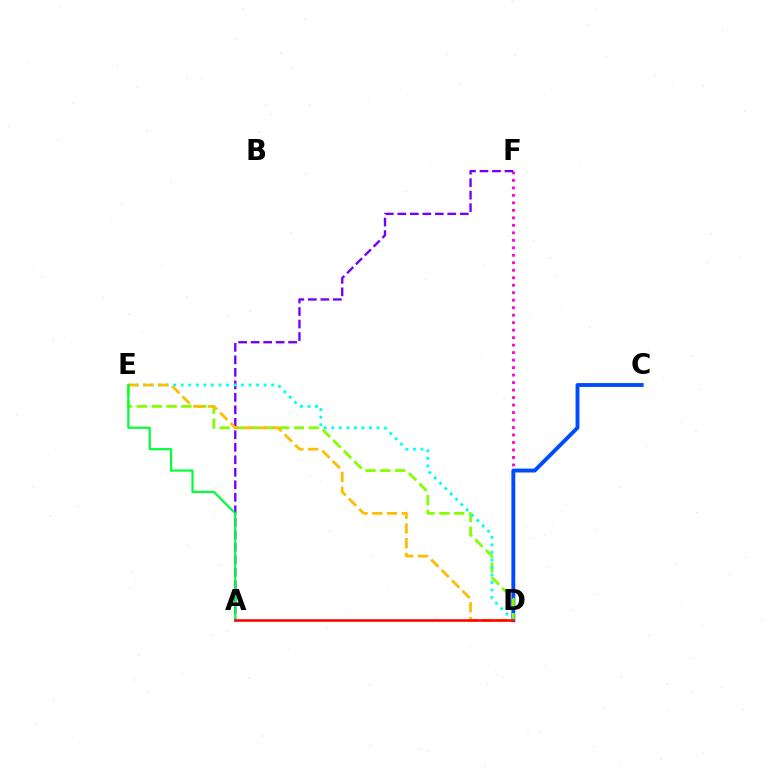{('D', 'F'): [{'color': '#ff00cf', 'line_style': 'dotted', 'thickness': 2.03}], ('C', 'D'): [{'color': '#004bff', 'line_style': 'solid', 'thickness': 2.79}], ('D', 'E'): [{'color': '#84ff00', 'line_style': 'dashed', 'thickness': 2.02}, {'color': '#00fff6', 'line_style': 'dotted', 'thickness': 2.05}, {'color': '#ffbd00', 'line_style': 'dashed', 'thickness': 2.0}], ('A', 'F'): [{'color': '#7200ff', 'line_style': 'dashed', 'thickness': 1.7}], ('A', 'E'): [{'color': '#00ff39', 'line_style': 'solid', 'thickness': 1.59}], ('A', 'D'): [{'color': '#ff0000', 'line_style': 'solid', 'thickness': 1.86}]}